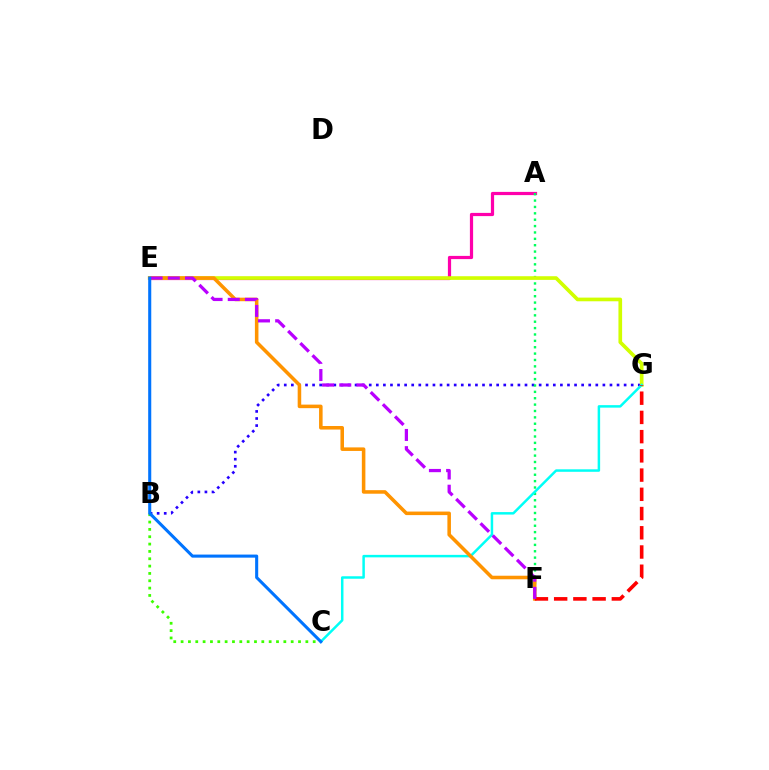{('A', 'E'): [{'color': '#ff00ac', 'line_style': 'solid', 'thickness': 2.31}], ('B', 'G'): [{'color': '#2500ff', 'line_style': 'dotted', 'thickness': 1.92}], ('A', 'F'): [{'color': '#00ff5c', 'line_style': 'dotted', 'thickness': 1.73}], ('E', 'G'): [{'color': '#d1ff00', 'line_style': 'solid', 'thickness': 2.64}], ('B', 'C'): [{'color': '#3dff00', 'line_style': 'dotted', 'thickness': 1.99}], ('C', 'G'): [{'color': '#00fff6', 'line_style': 'solid', 'thickness': 1.79}], ('E', 'F'): [{'color': '#ff9400', 'line_style': 'solid', 'thickness': 2.55}, {'color': '#b900ff', 'line_style': 'dashed', 'thickness': 2.34}], ('F', 'G'): [{'color': '#ff0000', 'line_style': 'dashed', 'thickness': 2.61}], ('C', 'E'): [{'color': '#0074ff', 'line_style': 'solid', 'thickness': 2.21}]}